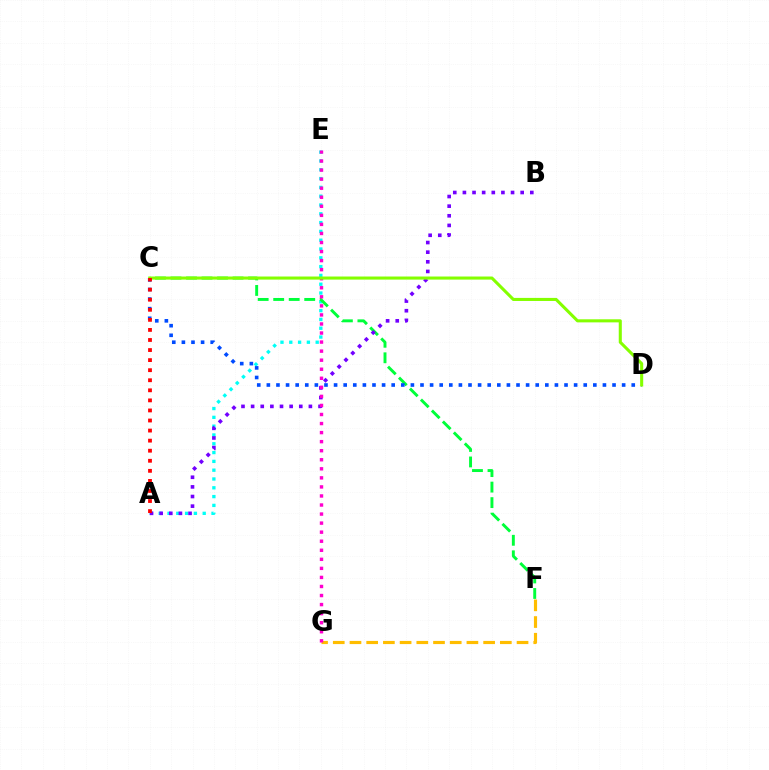{('A', 'E'): [{'color': '#00fff6', 'line_style': 'dotted', 'thickness': 2.39}], ('F', 'G'): [{'color': '#ffbd00', 'line_style': 'dashed', 'thickness': 2.27}], ('C', 'F'): [{'color': '#00ff39', 'line_style': 'dashed', 'thickness': 2.11}], ('C', 'D'): [{'color': '#004bff', 'line_style': 'dotted', 'thickness': 2.61}, {'color': '#84ff00', 'line_style': 'solid', 'thickness': 2.21}], ('A', 'B'): [{'color': '#7200ff', 'line_style': 'dotted', 'thickness': 2.62}], ('E', 'G'): [{'color': '#ff00cf', 'line_style': 'dotted', 'thickness': 2.46}], ('A', 'C'): [{'color': '#ff0000', 'line_style': 'dotted', 'thickness': 2.73}]}